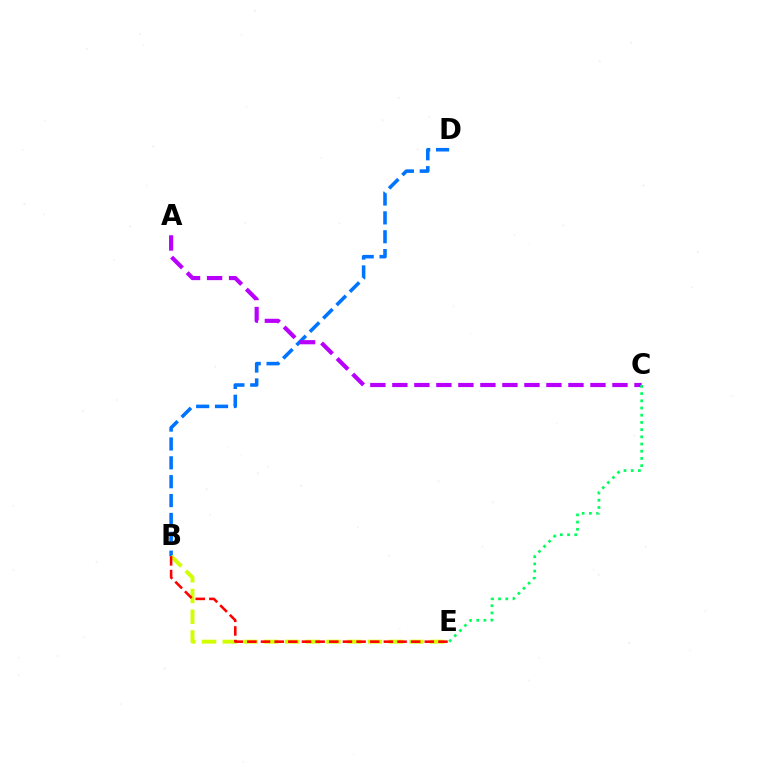{('B', 'D'): [{'color': '#0074ff', 'line_style': 'dashed', 'thickness': 2.56}], ('B', 'E'): [{'color': '#d1ff00', 'line_style': 'dashed', 'thickness': 2.82}, {'color': '#ff0000', 'line_style': 'dashed', 'thickness': 1.85}], ('A', 'C'): [{'color': '#b900ff', 'line_style': 'dashed', 'thickness': 2.99}], ('C', 'E'): [{'color': '#00ff5c', 'line_style': 'dotted', 'thickness': 1.96}]}